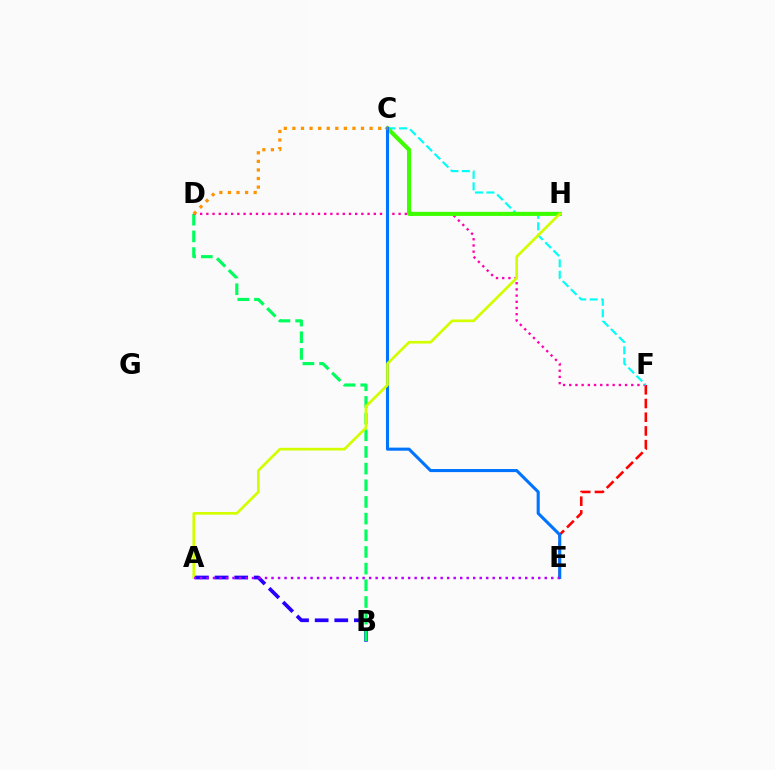{('E', 'F'): [{'color': '#ff0000', 'line_style': 'dashed', 'thickness': 1.86}], ('A', 'B'): [{'color': '#2500ff', 'line_style': 'dashed', 'thickness': 2.67}], ('B', 'D'): [{'color': '#00ff5c', 'line_style': 'dashed', 'thickness': 2.26}], ('D', 'F'): [{'color': '#ff00ac', 'line_style': 'dotted', 'thickness': 1.68}], ('C', 'F'): [{'color': '#00fff6', 'line_style': 'dashed', 'thickness': 1.56}], ('C', 'H'): [{'color': '#3dff00', 'line_style': 'solid', 'thickness': 2.95}], ('C', 'E'): [{'color': '#0074ff', 'line_style': 'solid', 'thickness': 2.22}], ('C', 'D'): [{'color': '#ff9400', 'line_style': 'dotted', 'thickness': 2.33}], ('A', 'H'): [{'color': '#d1ff00', 'line_style': 'solid', 'thickness': 1.93}], ('A', 'E'): [{'color': '#b900ff', 'line_style': 'dotted', 'thickness': 1.77}]}